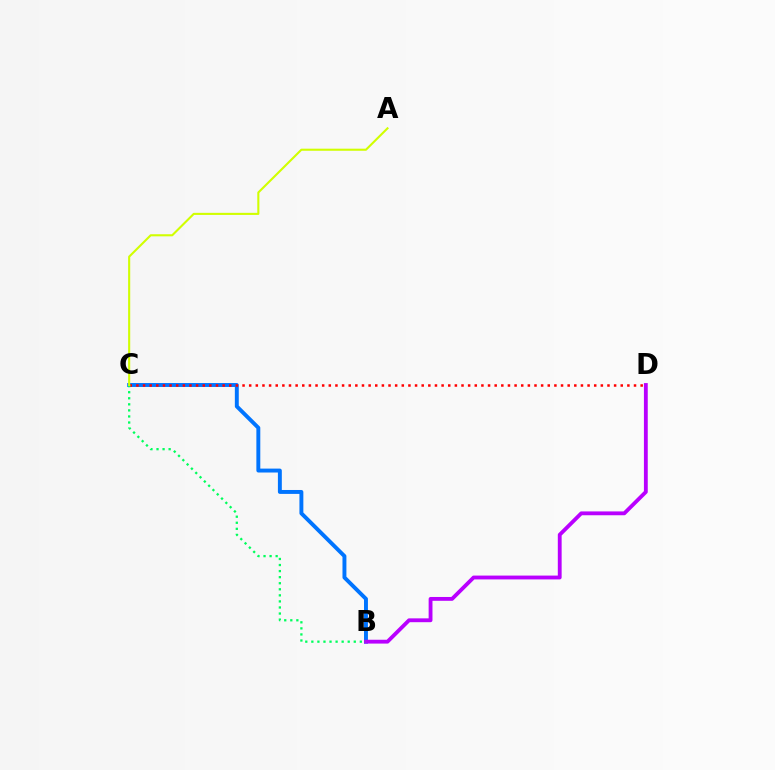{('B', 'C'): [{'color': '#0074ff', 'line_style': 'solid', 'thickness': 2.82}, {'color': '#00ff5c', 'line_style': 'dotted', 'thickness': 1.65}], ('B', 'D'): [{'color': '#b900ff', 'line_style': 'solid', 'thickness': 2.76}], ('C', 'D'): [{'color': '#ff0000', 'line_style': 'dotted', 'thickness': 1.8}], ('A', 'C'): [{'color': '#d1ff00', 'line_style': 'solid', 'thickness': 1.51}]}